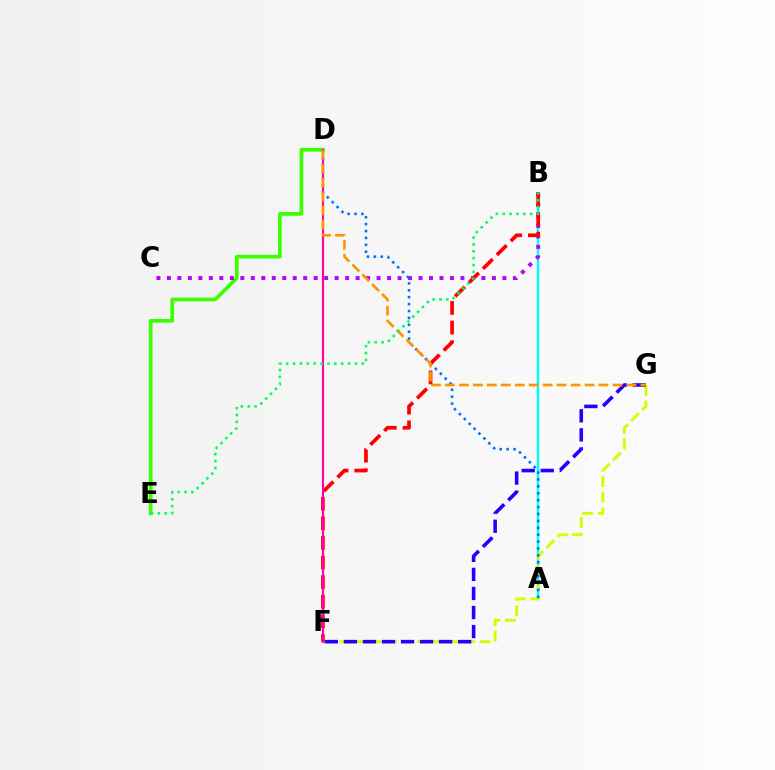{('A', 'B'): [{'color': '#00fff6', 'line_style': 'solid', 'thickness': 1.77}], ('D', 'E'): [{'color': '#3dff00', 'line_style': 'solid', 'thickness': 2.69}], ('F', 'G'): [{'color': '#d1ff00', 'line_style': 'dashed', 'thickness': 2.12}, {'color': '#2500ff', 'line_style': 'dashed', 'thickness': 2.59}], ('B', 'C'): [{'color': '#b900ff', 'line_style': 'dotted', 'thickness': 2.85}], ('A', 'D'): [{'color': '#0074ff', 'line_style': 'dotted', 'thickness': 1.88}], ('B', 'F'): [{'color': '#ff0000', 'line_style': 'dashed', 'thickness': 2.67}], ('D', 'F'): [{'color': '#ff00ac', 'line_style': 'solid', 'thickness': 1.54}], ('D', 'G'): [{'color': '#ff9400', 'line_style': 'dashed', 'thickness': 1.9}], ('B', 'E'): [{'color': '#00ff5c', 'line_style': 'dotted', 'thickness': 1.87}]}